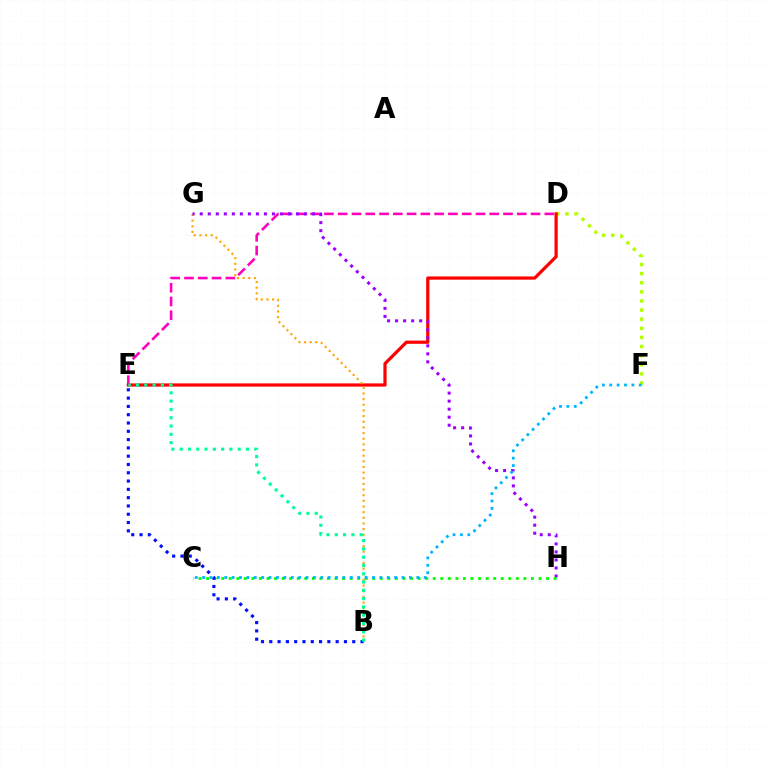{('D', 'E'): [{'color': '#ff00bd', 'line_style': 'dashed', 'thickness': 1.87}, {'color': '#ff0000', 'line_style': 'solid', 'thickness': 2.31}], ('D', 'F'): [{'color': '#b3ff00', 'line_style': 'dotted', 'thickness': 2.48}], ('B', 'G'): [{'color': '#ffa500', 'line_style': 'dotted', 'thickness': 1.54}], ('G', 'H'): [{'color': '#9b00ff', 'line_style': 'dotted', 'thickness': 2.18}], ('C', 'H'): [{'color': '#08ff00', 'line_style': 'dotted', 'thickness': 2.05}], ('B', 'E'): [{'color': '#0010ff', 'line_style': 'dotted', 'thickness': 2.25}, {'color': '#00ff9d', 'line_style': 'dotted', 'thickness': 2.25}], ('C', 'F'): [{'color': '#00b5ff', 'line_style': 'dotted', 'thickness': 2.01}]}